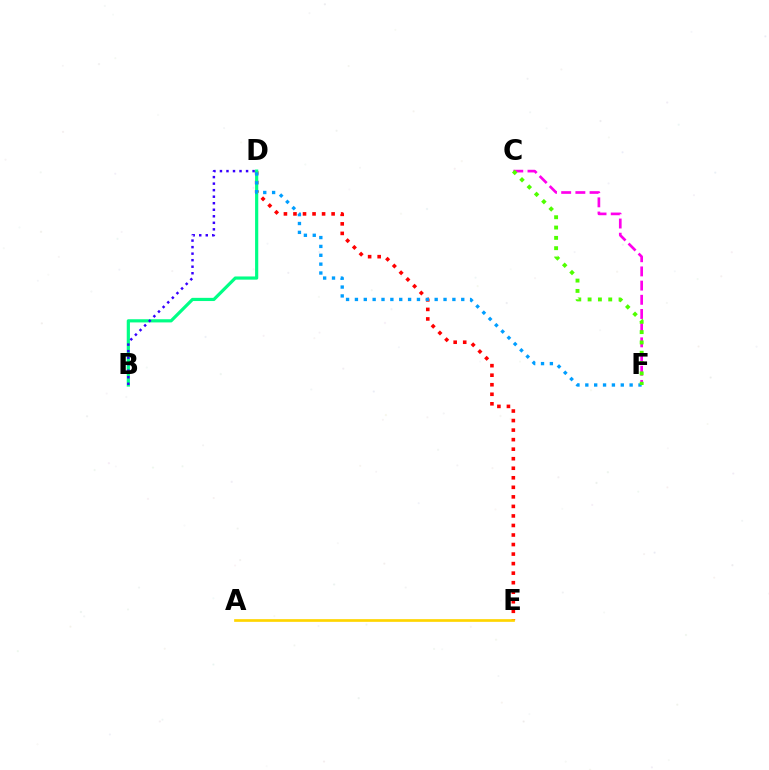{('D', 'E'): [{'color': '#ff0000', 'line_style': 'dotted', 'thickness': 2.59}], ('B', 'D'): [{'color': '#00ff86', 'line_style': 'solid', 'thickness': 2.29}, {'color': '#3700ff', 'line_style': 'dotted', 'thickness': 1.77}], ('C', 'F'): [{'color': '#ff00ed', 'line_style': 'dashed', 'thickness': 1.93}, {'color': '#4fff00', 'line_style': 'dotted', 'thickness': 2.8}], ('A', 'E'): [{'color': '#ffd500', 'line_style': 'solid', 'thickness': 1.94}], ('D', 'F'): [{'color': '#009eff', 'line_style': 'dotted', 'thickness': 2.41}]}